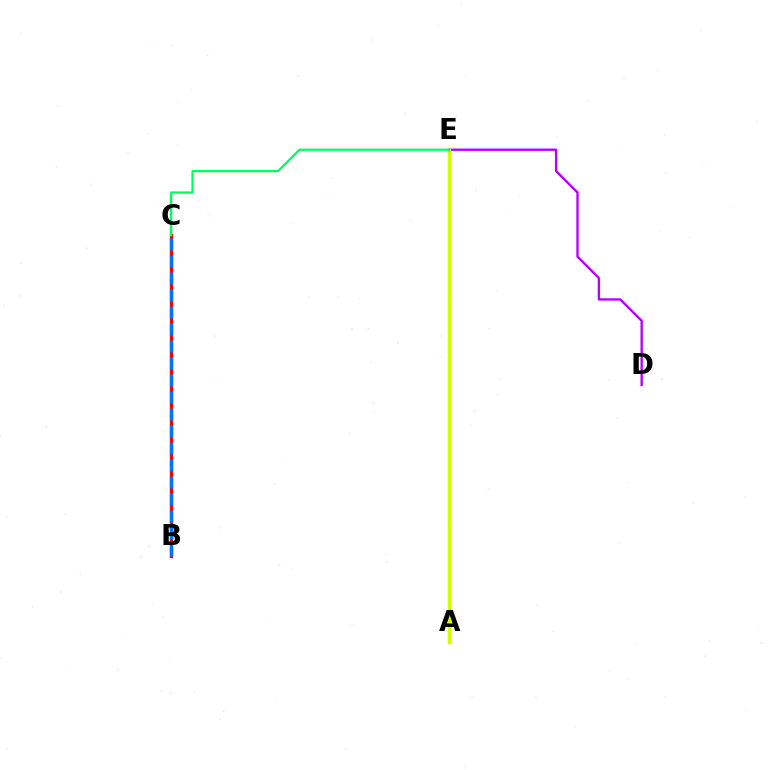{('D', 'E'): [{'color': '#b900ff', 'line_style': 'solid', 'thickness': 1.69}], ('B', 'C'): [{'color': '#ff0000', 'line_style': 'solid', 'thickness': 2.44}, {'color': '#0074ff', 'line_style': 'dashed', 'thickness': 2.31}], ('A', 'E'): [{'color': '#d1ff00', 'line_style': 'solid', 'thickness': 2.51}], ('C', 'E'): [{'color': '#00ff5c', 'line_style': 'solid', 'thickness': 1.6}]}